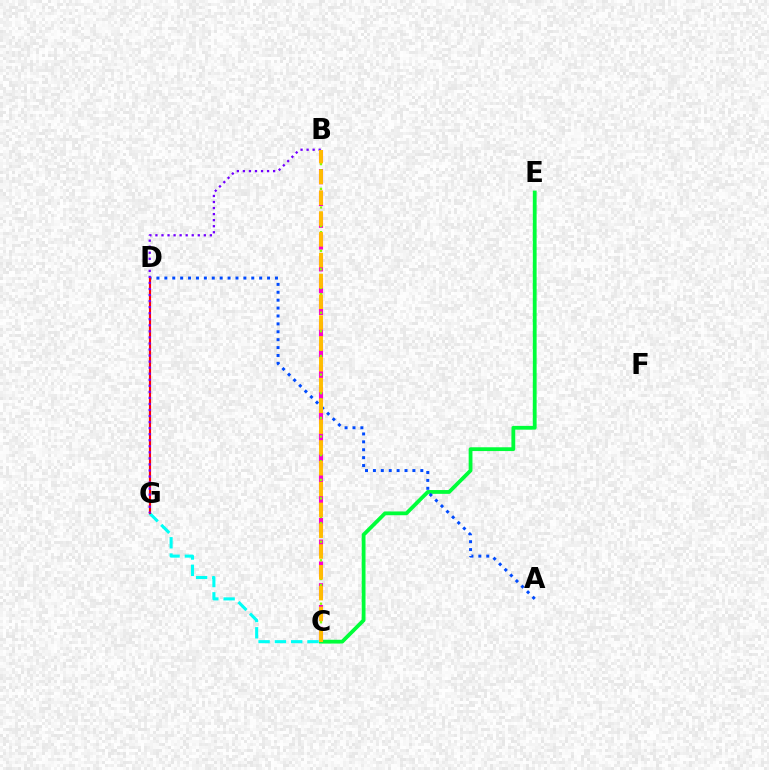{('C', 'E'): [{'color': '#00ff39', 'line_style': 'solid', 'thickness': 2.73}], ('B', 'C'): [{'color': '#ff00cf', 'line_style': 'dashed', 'thickness': 2.96}, {'color': '#84ff00', 'line_style': 'dotted', 'thickness': 1.68}, {'color': '#ffbd00', 'line_style': 'dashed', 'thickness': 2.83}], ('A', 'D'): [{'color': '#004bff', 'line_style': 'dotted', 'thickness': 2.15}], ('C', 'G'): [{'color': '#00fff6', 'line_style': 'dashed', 'thickness': 2.22}], ('D', 'G'): [{'color': '#ff0000', 'line_style': 'solid', 'thickness': 1.56}], ('B', 'G'): [{'color': '#7200ff', 'line_style': 'dotted', 'thickness': 1.64}]}